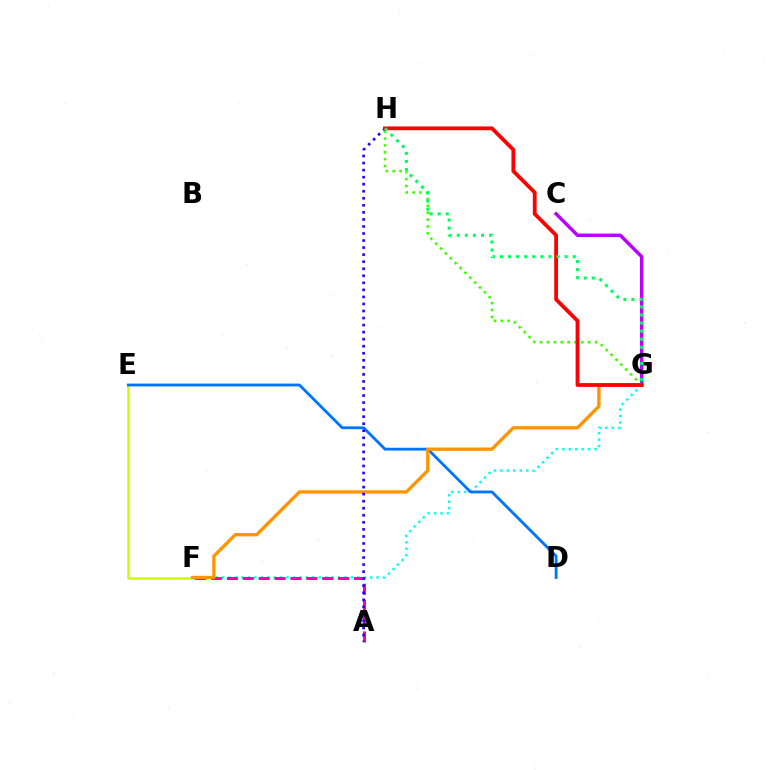{('F', 'G'): [{'color': '#00fff6', 'line_style': 'dotted', 'thickness': 1.75}, {'color': '#ff9400', 'line_style': 'solid', 'thickness': 2.4}], ('E', 'F'): [{'color': '#d1ff00', 'line_style': 'solid', 'thickness': 1.89}], ('C', 'G'): [{'color': '#b900ff', 'line_style': 'solid', 'thickness': 2.47}], ('A', 'F'): [{'color': '#ff00ac', 'line_style': 'dashed', 'thickness': 2.16}], ('G', 'H'): [{'color': '#3dff00', 'line_style': 'dotted', 'thickness': 1.87}, {'color': '#ff0000', 'line_style': 'solid', 'thickness': 2.73}, {'color': '#00ff5c', 'line_style': 'dotted', 'thickness': 2.2}], ('D', 'E'): [{'color': '#0074ff', 'line_style': 'solid', 'thickness': 2.03}], ('A', 'H'): [{'color': '#2500ff', 'line_style': 'dotted', 'thickness': 1.91}]}